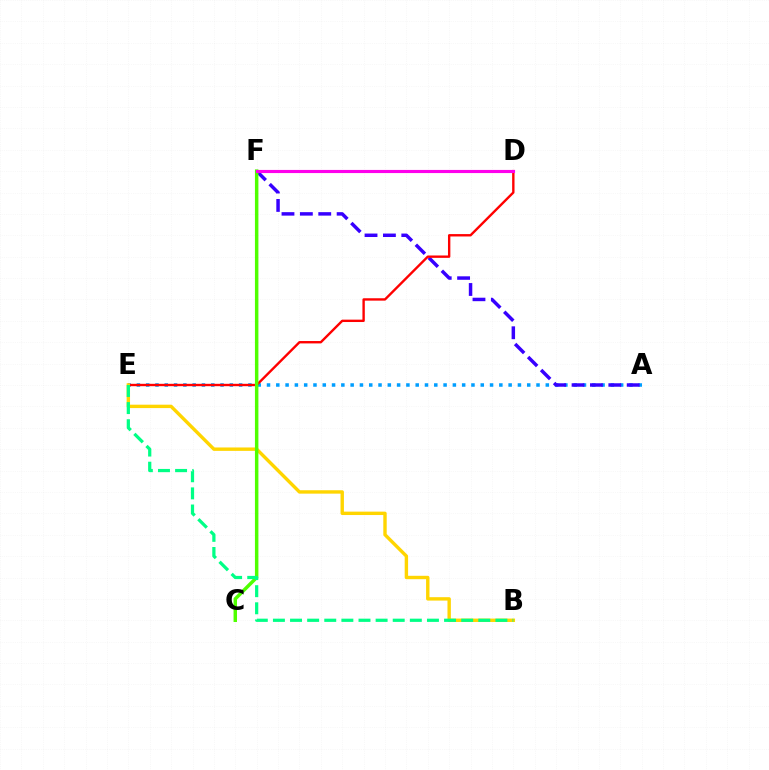{('A', 'E'): [{'color': '#009eff', 'line_style': 'dotted', 'thickness': 2.53}], ('A', 'F'): [{'color': '#3700ff', 'line_style': 'dashed', 'thickness': 2.5}], ('D', 'E'): [{'color': '#ff0000', 'line_style': 'solid', 'thickness': 1.71}], ('B', 'E'): [{'color': '#ffd500', 'line_style': 'solid', 'thickness': 2.45}, {'color': '#00ff86', 'line_style': 'dashed', 'thickness': 2.33}], ('C', 'F'): [{'color': '#4fff00', 'line_style': 'solid', 'thickness': 2.49}], ('D', 'F'): [{'color': '#ff00ed', 'line_style': 'solid', 'thickness': 2.25}]}